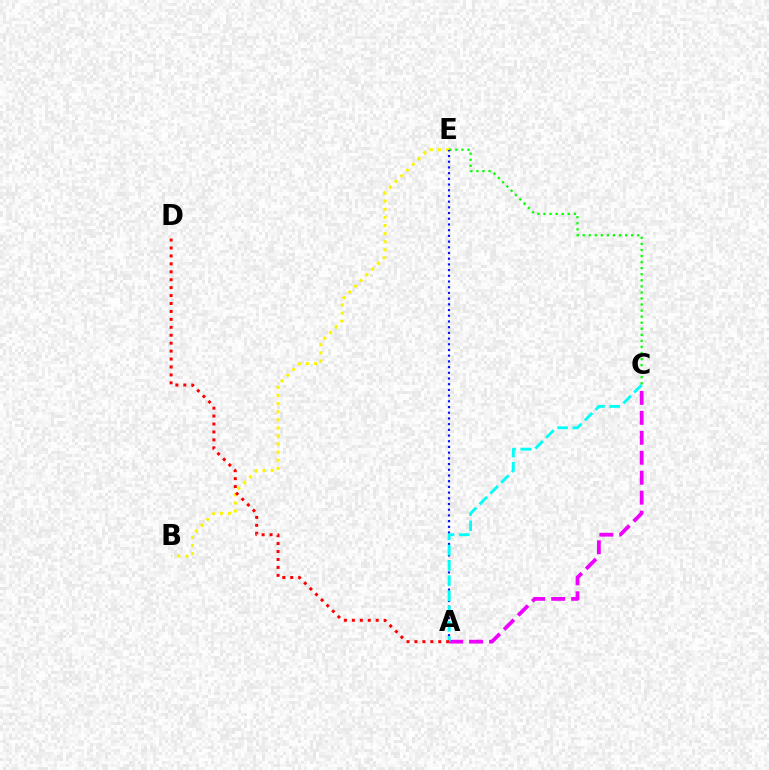{('A', 'C'): [{'color': '#ee00ff', 'line_style': 'dashed', 'thickness': 2.71}, {'color': '#00fff6', 'line_style': 'dashed', 'thickness': 2.07}], ('B', 'E'): [{'color': '#fcf500', 'line_style': 'dotted', 'thickness': 2.2}], ('C', 'E'): [{'color': '#08ff00', 'line_style': 'dotted', 'thickness': 1.65}], ('A', 'E'): [{'color': '#0010ff', 'line_style': 'dotted', 'thickness': 1.55}], ('A', 'D'): [{'color': '#ff0000', 'line_style': 'dotted', 'thickness': 2.16}]}